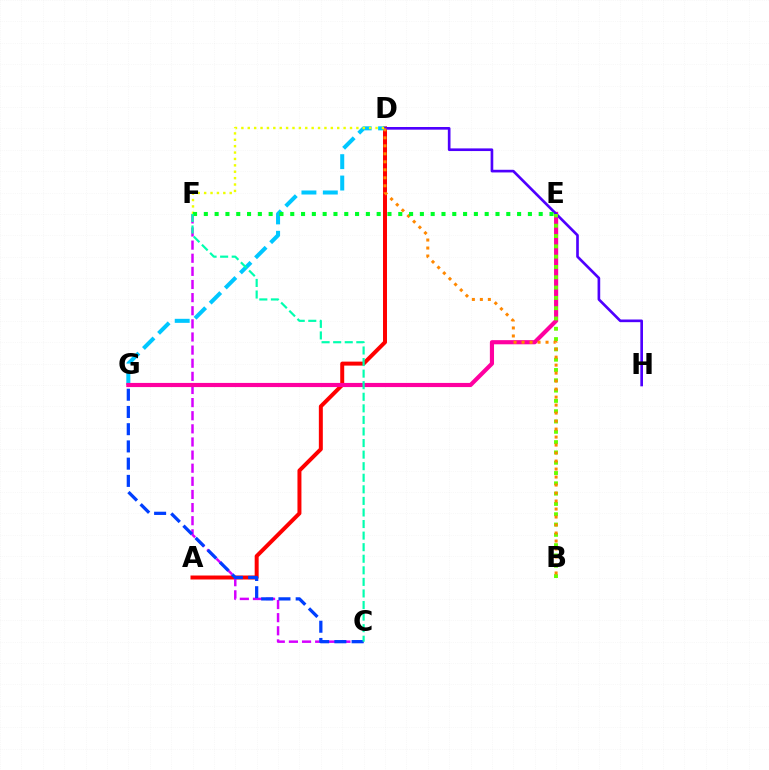{('A', 'D'): [{'color': '#ff0000', 'line_style': 'solid', 'thickness': 2.86}], ('C', 'F'): [{'color': '#d600ff', 'line_style': 'dashed', 'thickness': 1.78}, {'color': '#00ffaf', 'line_style': 'dashed', 'thickness': 1.57}], ('D', 'G'): [{'color': '#00c7ff', 'line_style': 'dashed', 'thickness': 2.9}], ('E', 'G'): [{'color': '#ff00a0', 'line_style': 'solid', 'thickness': 2.99}], ('C', 'G'): [{'color': '#003fff', 'line_style': 'dashed', 'thickness': 2.34}], ('D', 'H'): [{'color': '#4f00ff', 'line_style': 'solid', 'thickness': 1.91}], ('B', 'E'): [{'color': '#66ff00', 'line_style': 'dotted', 'thickness': 2.8}], ('B', 'D'): [{'color': '#ff8800', 'line_style': 'dotted', 'thickness': 2.17}], ('D', 'F'): [{'color': '#eeff00', 'line_style': 'dotted', 'thickness': 1.74}], ('E', 'F'): [{'color': '#00ff27', 'line_style': 'dotted', 'thickness': 2.93}]}